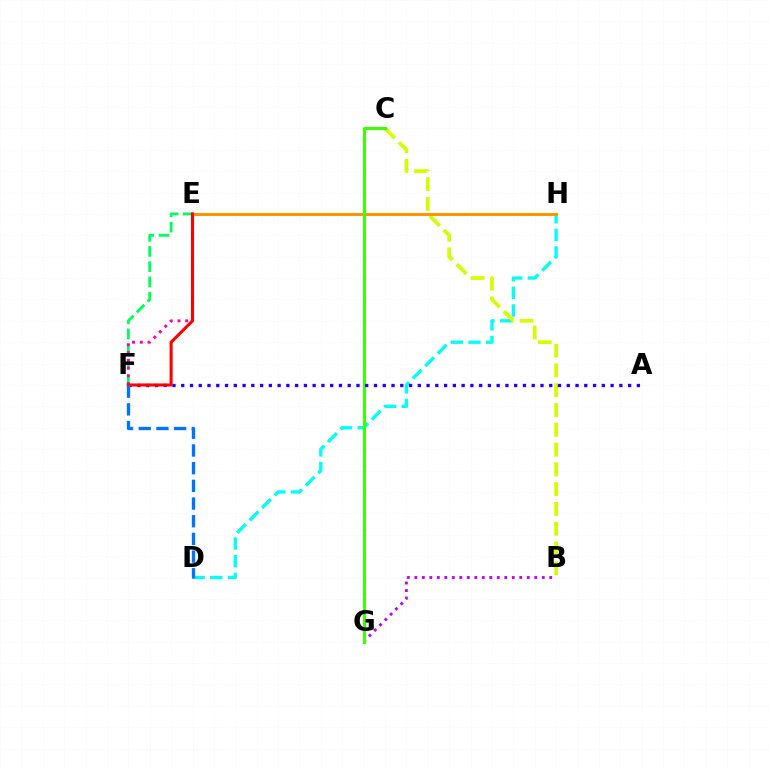{('D', 'H'): [{'color': '#00fff6', 'line_style': 'dashed', 'thickness': 2.4}], ('B', 'C'): [{'color': '#d1ff00', 'line_style': 'dashed', 'thickness': 2.69}], ('E', 'H'): [{'color': '#ff9400', 'line_style': 'solid', 'thickness': 2.15}], ('B', 'G'): [{'color': '#b900ff', 'line_style': 'dotted', 'thickness': 2.04}], ('E', 'F'): [{'color': '#00ff5c', 'line_style': 'dashed', 'thickness': 2.07}, {'color': '#ff00ac', 'line_style': 'dotted', 'thickness': 2.11}, {'color': '#ff0000', 'line_style': 'solid', 'thickness': 2.22}], ('C', 'G'): [{'color': '#3dff00', 'line_style': 'solid', 'thickness': 2.22}], ('A', 'F'): [{'color': '#2500ff', 'line_style': 'dotted', 'thickness': 2.38}], ('D', 'F'): [{'color': '#0074ff', 'line_style': 'dashed', 'thickness': 2.4}]}